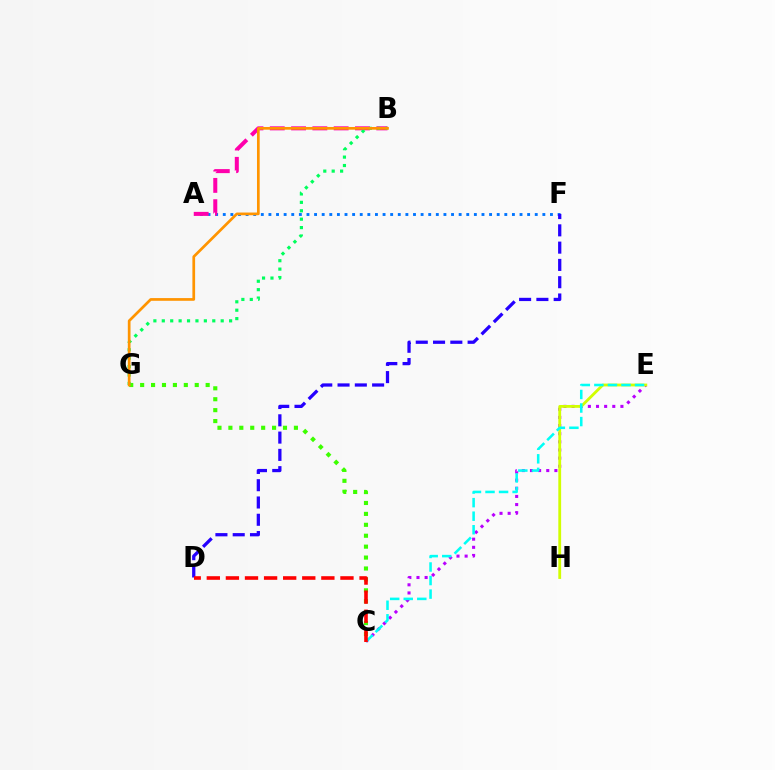{('C', 'E'): [{'color': '#b900ff', 'line_style': 'dotted', 'thickness': 2.21}, {'color': '#00fff6', 'line_style': 'dashed', 'thickness': 1.84}], ('C', 'G'): [{'color': '#3dff00', 'line_style': 'dotted', 'thickness': 2.97}], ('E', 'H'): [{'color': '#d1ff00', 'line_style': 'solid', 'thickness': 2.03}], ('A', 'F'): [{'color': '#0074ff', 'line_style': 'dotted', 'thickness': 2.07}], ('A', 'B'): [{'color': '#ff00ac', 'line_style': 'dashed', 'thickness': 2.89}], ('B', 'G'): [{'color': '#00ff5c', 'line_style': 'dotted', 'thickness': 2.29}, {'color': '#ff9400', 'line_style': 'solid', 'thickness': 1.95}], ('D', 'F'): [{'color': '#2500ff', 'line_style': 'dashed', 'thickness': 2.35}], ('C', 'D'): [{'color': '#ff0000', 'line_style': 'dashed', 'thickness': 2.59}]}